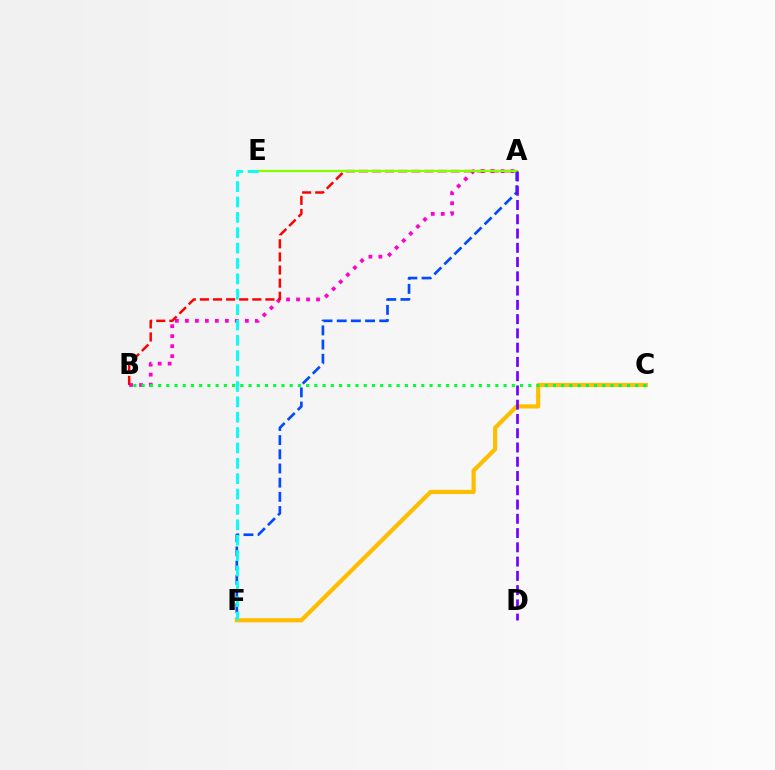{('A', 'F'): [{'color': '#004bff', 'line_style': 'dashed', 'thickness': 1.93}], ('C', 'F'): [{'color': '#ffbd00', 'line_style': 'solid', 'thickness': 3.0}], ('A', 'B'): [{'color': '#ff00cf', 'line_style': 'dotted', 'thickness': 2.72}, {'color': '#ff0000', 'line_style': 'dashed', 'thickness': 1.78}], ('B', 'C'): [{'color': '#00ff39', 'line_style': 'dotted', 'thickness': 2.24}], ('A', 'E'): [{'color': '#84ff00', 'line_style': 'solid', 'thickness': 1.63}], ('A', 'D'): [{'color': '#7200ff', 'line_style': 'dashed', 'thickness': 1.94}], ('E', 'F'): [{'color': '#00fff6', 'line_style': 'dashed', 'thickness': 2.09}]}